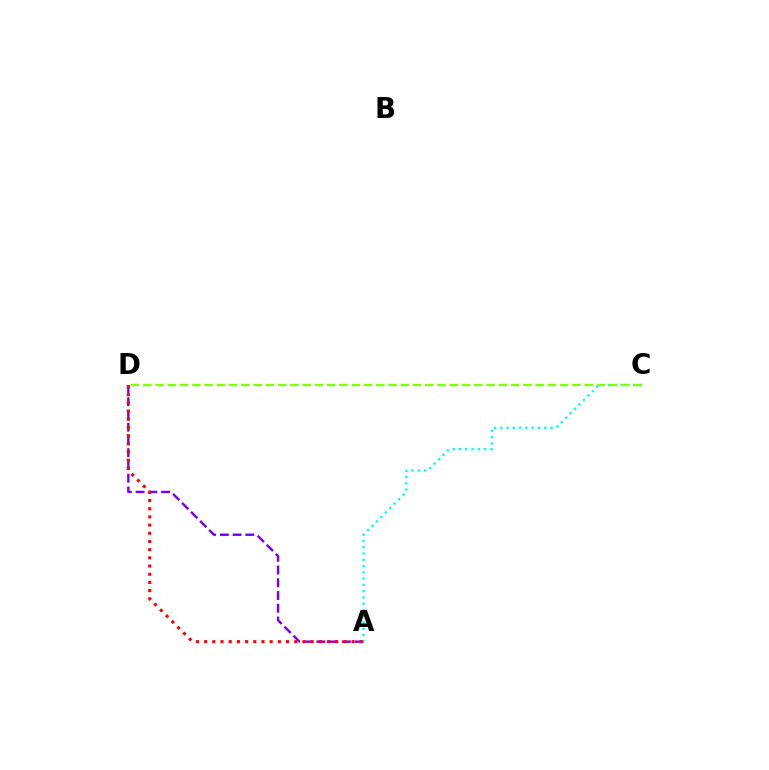{('A', 'D'): [{'color': '#7200ff', 'line_style': 'dashed', 'thickness': 1.73}, {'color': '#ff0000', 'line_style': 'dotted', 'thickness': 2.23}], ('A', 'C'): [{'color': '#00fff6', 'line_style': 'dotted', 'thickness': 1.7}], ('C', 'D'): [{'color': '#84ff00', 'line_style': 'dashed', 'thickness': 1.67}]}